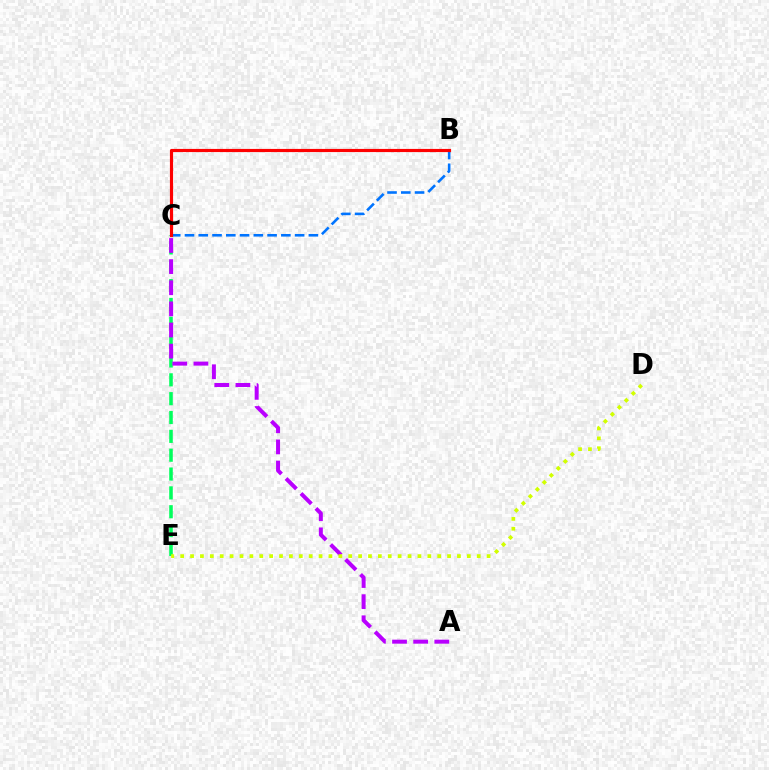{('C', 'E'): [{'color': '#00ff5c', 'line_style': 'dashed', 'thickness': 2.56}], ('B', 'C'): [{'color': '#0074ff', 'line_style': 'dashed', 'thickness': 1.87}, {'color': '#ff0000', 'line_style': 'solid', 'thickness': 2.27}], ('A', 'C'): [{'color': '#b900ff', 'line_style': 'dashed', 'thickness': 2.87}], ('D', 'E'): [{'color': '#d1ff00', 'line_style': 'dotted', 'thickness': 2.69}]}